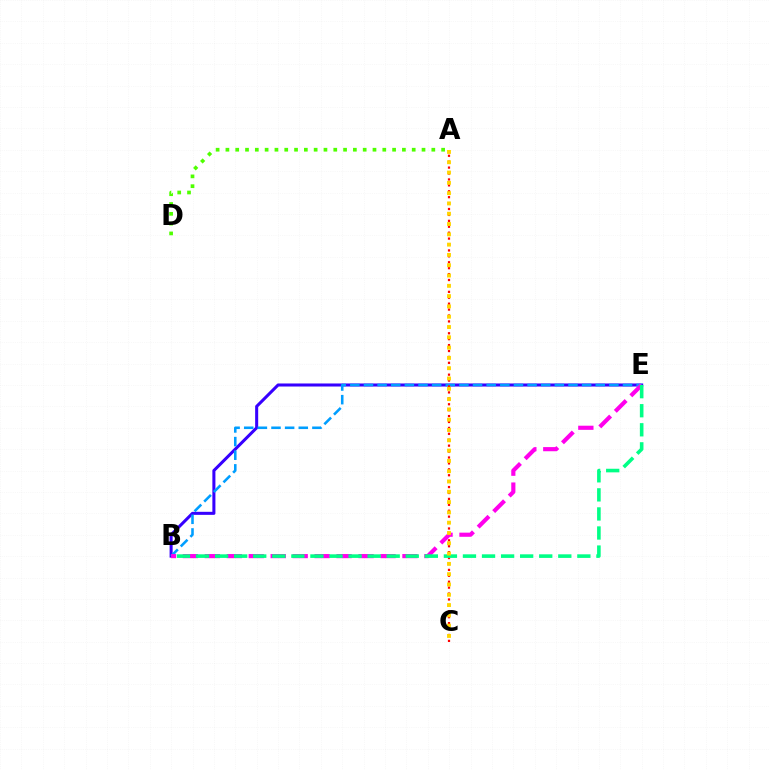{('B', 'E'): [{'color': '#3700ff', 'line_style': 'solid', 'thickness': 2.19}, {'color': '#009eff', 'line_style': 'dashed', 'thickness': 1.85}, {'color': '#ff00ed', 'line_style': 'dashed', 'thickness': 2.98}, {'color': '#00ff86', 'line_style': 'dashed', 'thickness': 2.59}], ('A', 'D'): [{'color': '#4fff00', 'line_style': 'dotted', 'thickness': 2.66}], ('A', 'C'): [{'color': '#ff0000', 'line_style': 'dotted', 'thickness': 1.61}, {'color': '#ffd500', 'line_style': 'dotted', 'thickness': 2.8}]}